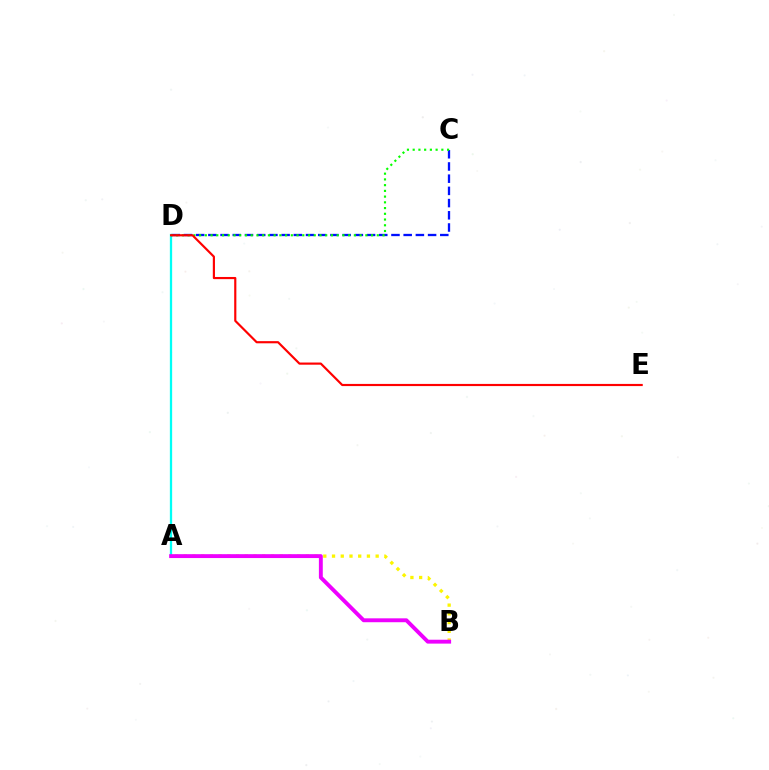{('A', 'B'): [{'color': '#fcf500', 'line_style': 'dotted', 'thickness': 2.37}, {'color': '#ee00ff', 'line_style': 'solid', 'thickness': 2.8}], ('A', 'D'): [{'color': '#00fff6', 'line_style': 'solid', 'thickness': 1.64}], ('C', 'D'): [{'color': '#0010ff', 'line_style': 'dashed', 'thickness': 1.66}, {'color': '#08ff00', 'line_style': 'dotted', 'thickness': 1.56}], ('D', 'E'): [{'color': '#ff0000', 'line_style': 'solid', 'thickness': 1.56}]}